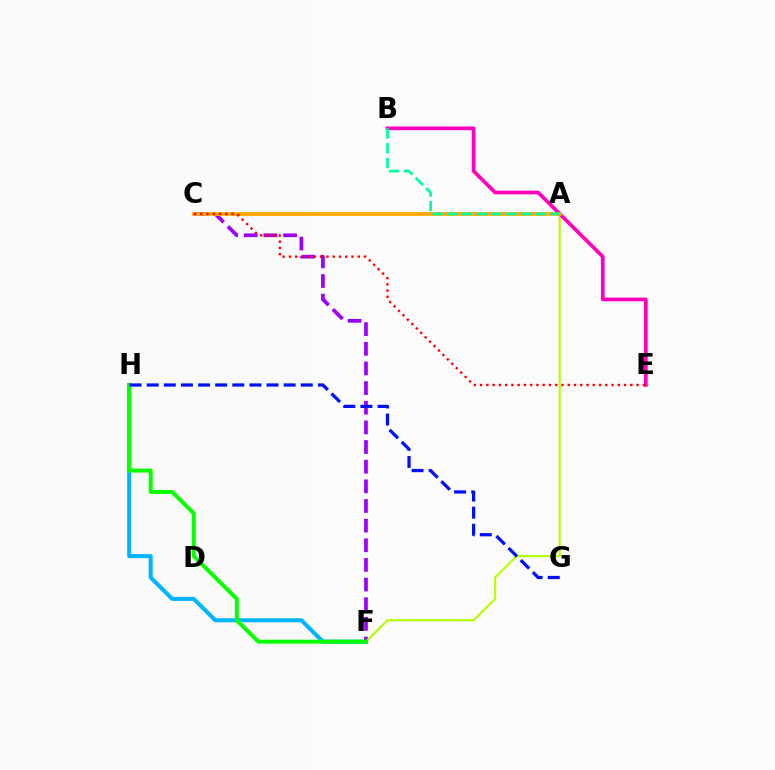{('F', 'H'): [{'color': '#00b5ff', 'line_style': 'solid', 'thickness': 2.91}, {'color': '#08ff00', 'line_style': 'solid', 'thickness': 2.87}], ('C', 'F'): [{'color': '#9b00ff', 'line_style': 'dashed', 'thickness': 2.67}], ('A', 'F'): [{'color': '#b3ff00', 'line_style': 'solid', 'thickness': 1.53}], ('B', 'E'): [{'color': '#ff00bd', 'line_style': 'solid', 'thickness': 2.66}], ('A', 'C'): [{'color': '#ffa500', 'line_style': 'solid', 'thickness': 2.68}], ('C', 'E'): [{'color': '#ff0000', 'line_style': 'dotted', 'thickness': 1.7}], ('A', 'B'): [{'color': '#00ff9d', 'line_style': 'dashed', 'thickness': 2.0}], ('G', 'H'): [{'color': '#0010ff', 'line_style': 'dashed', 'thickness': 2.33}]}